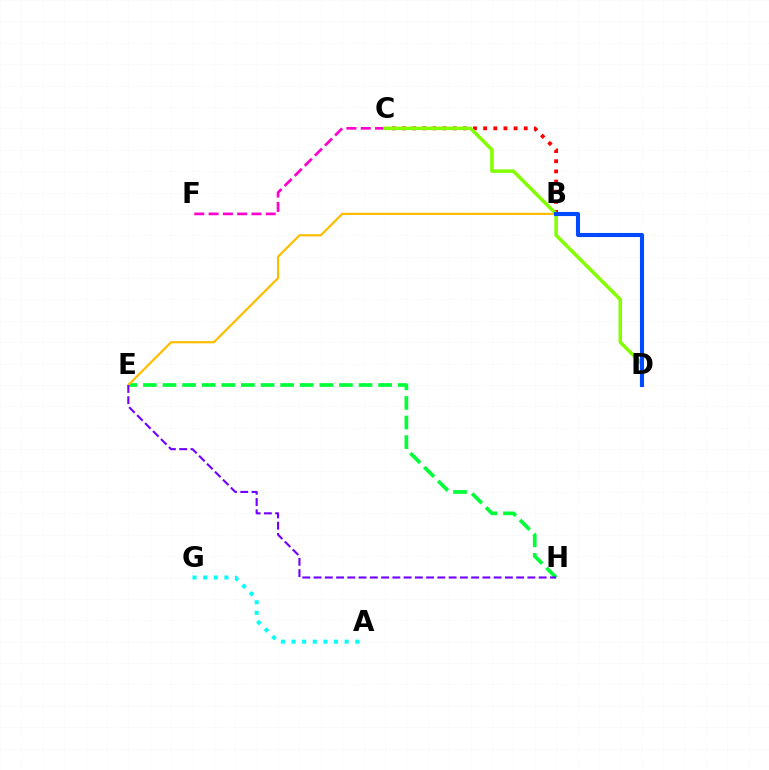{('E', 'H'): [{'color': '#00ff39', 'line_style': 'dashed', 'thickness': 2.66}, {'color': '#7200ff', 'line_style': 'dashed', 'thickness': 1.53}], ('C', 'F'): [{'color': '#ff00cf', 'line_style': 'dashed', 'thickness': 1.94}], ('B', 'E'): [{'color': '#ffbd00', 'line_style': 'solid', 'thickness': 1.59}], ('B', 'C'): [{'color': '#ff0000', 'line_style': 'dotted', 'thickness': 2.76}], ('C', 'D'): [{'color': '#84ff00', 'line_style': 'solid', 'thickness': 2.52}], ('B', 'D'): [{'color': '#004bff', 'line_style': 'solid', 'thickness': 2.94}], ('A', 'G'): [{'color': '#00fff6', 'line_style': 'dotted', 'thickness': 2.89}]}